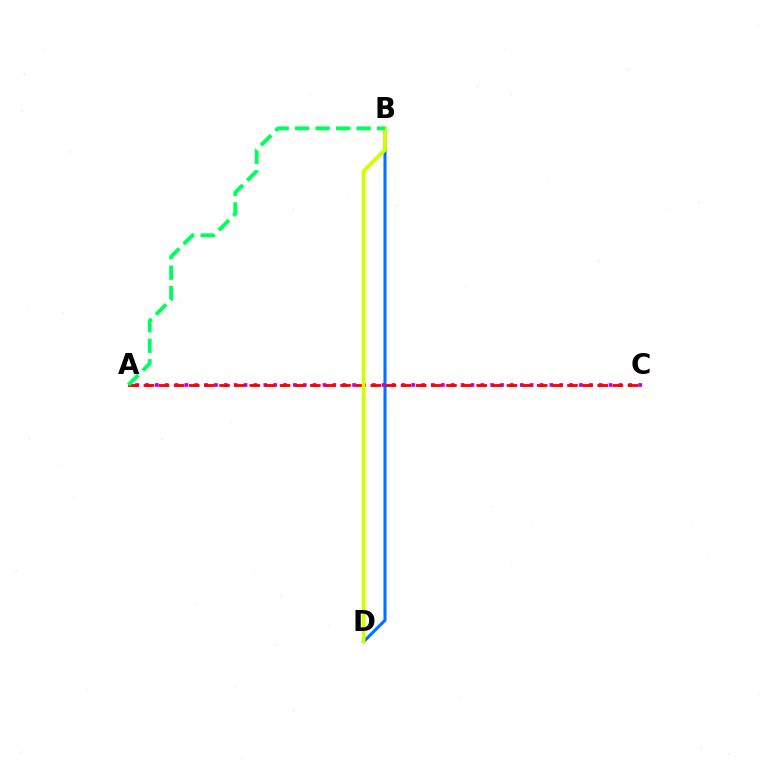{('B', 'D'): [{'color': '#0074ff', 'line_style': 'solid', 'thickness': 2.22}, {'color': '#d1ff00', 'line_style': 'solid', 'thickness': 2.68}], ('A', 'C'): [{'color': '#b900ff', 'line_style': 'dotted', 'thickness': 2.68}, {'color': '#ff0000', 'line_style': 'dashed', 'thickness': 2.05}], ('A', 'B'): [{'color': '#00ff5c', 'line_style': 'dashed', 'thickness': 2.78}]}